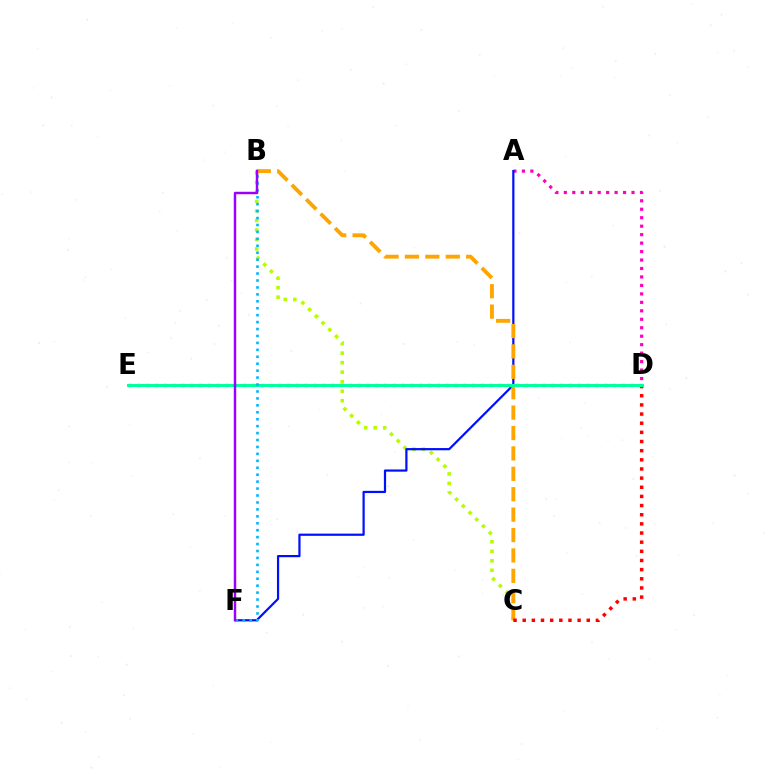{('A', 'D'): [{'color': '#ff00bd', 'line_style': 'dotted', 'thickness': 2.3}], ('B', 'C'): [{'color': '#b3ff00', 'line_style': 'dotted', 'thickness': 2.58}, {'color': '#ffa500', 'line_style': 'dashed', 'thickness': 2.77}], ('A', 'F'): [{'color': '#0010ff', 'line_style': 'solid', 'thickness': 1.59}], ('D', 'E'): [{'color': '#08ff00', 'line_style': 'dotted', 'thickness': 2.39}, {'color': '#00ff9d', 'line_style': 'solid', 'thickness': 2.14}], ('C', 'D'): [{'color': '#ff0000', 'line_style': 'dotted', 'thickness': 2.49}], ('B', 'F'): [{'color': '#00b5ff', 'line_style': 'dotted', 'thickness': 1.88}, {'color': '#9b00ff', 'line_style': 'solid', 'thickness': 1.77}]}